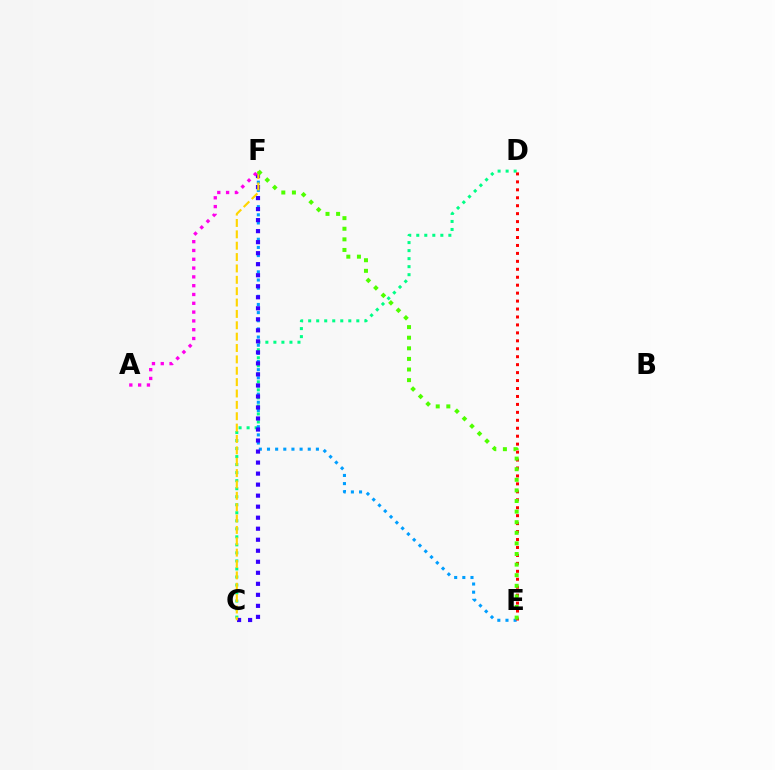{('C', 'D'): [{'color': '#00ff86', 'line_style': 'dotted', 'thickness': 2.18}], ('E', 'F'): [{'color': '#009eff', 'line_style': 'dotted', 'thickness': 2.21}, {'color': '#4fff00', 'line_style': 'dotted', 'thickness': 2.88}], ('C', 'F'): [{'color': '#3700ff', 'line_style': 'dotted', 'thickness': 2.99}, {'color': '#ffd500', 'line_style': 'dashed', 'thickness': 1.54}], ('D', 'E'): [{'color': '#ff0000', 'line_style': 'dotted', 'thickness': 2.16}], ('A', 'F'): [{'color': '#ff00ed', 'line_style': 'dotted', 'thickness': 2.39}]}